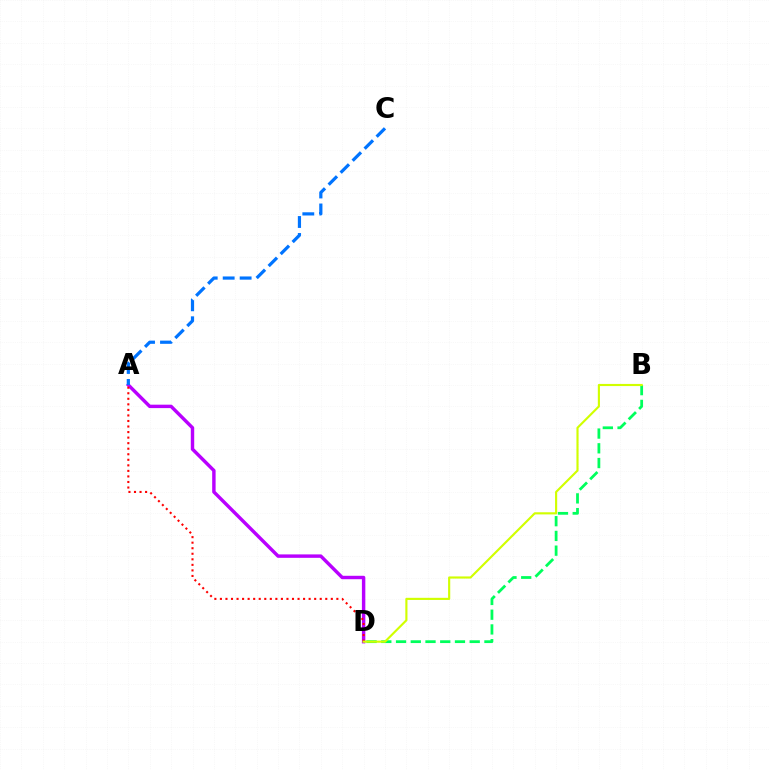{('B', 'D'): [{'color': '#00ff5c', 'line_style': 'dashed', 'thickness': 2.0}, {'color': '#d1ff00', 'line_style': 'solid', 'thickness': 1.54}], ('A', 'D'): [{'color': '#b900ff', 'line_style': 'solid', 'thickness': 2.47}, {'color': '#ff0000', 'line_style': 'dotted', 'thickness': 1.51}], ('A', 'C'): [{'color': '#0074ff', 'line_style': 'dashed', 'thickness': 2.3}]}